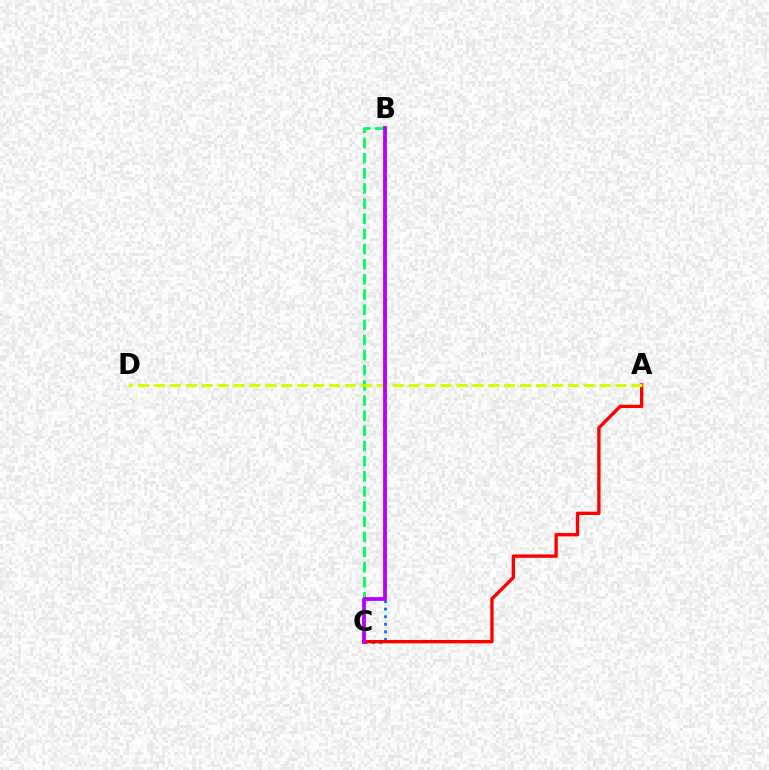{('B', 'C'): [{'color': '#0074ff', 'line_style': 'dotted', 'thickness': 2.05}, {'color': '#00ff5c', 'line_style': 'dashed', 'thickness': 2.06}, {'color': '#b900ff', 'line_style': 'solid', 'thickness': 2.73}], ('A', 'C'): [{'color': '#ff0000', 'line_style': 'solid', 'thickness': 2.41}], ('A', 'D'): [{'color': '#d1ff00', 'line_style': 'dashed', 'thickness': 2.16}]}